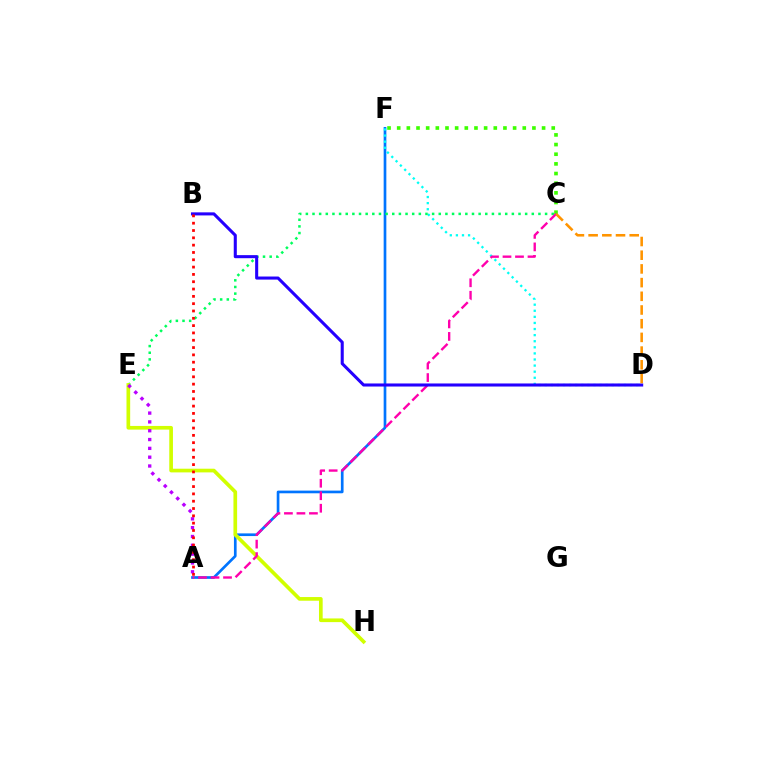{('A', 'F'): [{'color': '#0074ff', 'line_style': 'solid', 'thickness': 1.93}], ('D', 'F'): [{'color': '#00fff6', 'line_style': 'dotted', 'thickness': 1.66}], ('C', 'E'): [{'color': '#00ff5c', 'line_style': 'dotted', 'thickness': 1.81}], ('E', 'H'): [{'color': '#d1ff00', 'line_style': 'solid', 'thickness': 2.65}], ('C', 'F'): [{'color': '#3dff00', 'line_style': 'dotted', 'thickness': 2.62}], ('A', 'E'): [{'color': '#b900ff', 'line_style': 'dotted', 'thickness': 2.4}], ('A', 'C'): [{'color': '#ff00ac', 'line_style': 'dashed', 'thickness': 1.7}], ('B', 'D'): [{'color': '#2500ff', 'line_style': 'solid', 'thickness': 2.21}], ('C', 'D'): [{'color': '#ff9400', 'line_style': 'dashed', 'thickness': 1.86}], ('A', 'B'): [{'color': '#ff0000', 'line_style': 'dotted', 'thickness': 1.99}]}